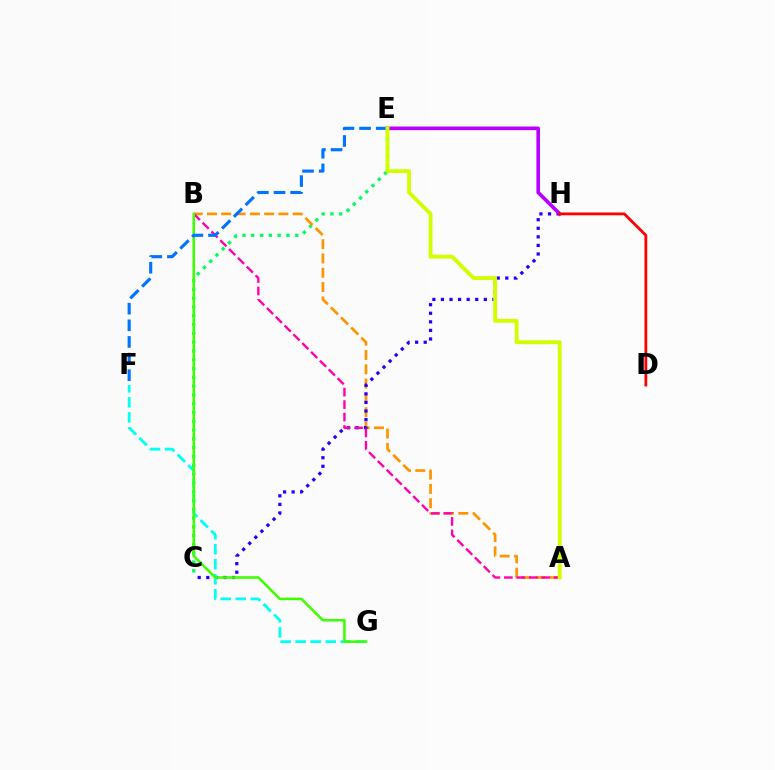{('C', 'E'): [{'color': '#00ff5c', 'line_style': 'dotted', 'thickness': 2.39}], ('A', 'B'): [{'color': '#ff9400', 'line_style': 'dashed', 'thickness': 1.94}, {'color': '#ff00ac', 'line_style': 'dashed', 'thickness': 1.69}], ('C', 'H'): [{'color': '#2500ff', 'line_style': 'dotted', 'thickness': 2.33}], ('E', 'H'): [{'color': '#b900ff', 'line_style': 'solid', 'thickness': 2.61}], ('F', 'G'): [{'color': '#00fff6', 'line_style': 'dashed', 'thickness': 2.04}], ('B', 'G'): [{'color': '#3dff00', 'line_style': 'solid', 'thickness': 1.83}], ('E', 'F'): [{'color': '#0074ff', 'line_style': 'dashed', 'thickness': 2.26}], ('A', 'E'): [{'color': '#d1ff00', 'line_style': 'solid', 'thickness': 2.78}], ('D', 'H'): [{'color': '#ff0000', 'line_style': 'solid', 'thickness': 2.02}]}